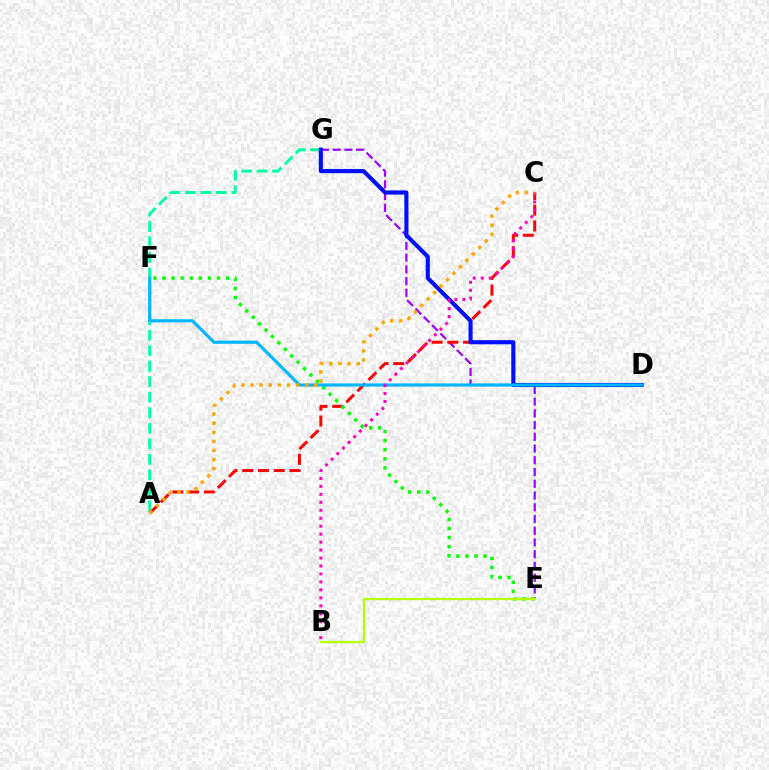{('E', 'G'): [{'color': '#9b00ff', 'line_style': 'dashed', 'thickness': 1.59}], ('A', 'G'): [{'color': '#00ff9d', 'line_style': 'dashed', 'thickness': 2.11}], ('A', 'C'): [{'color': '#ff0000', 'line_style': 'dashed', 'thickness': 2.14}, {'color': '#ffa500', 'line_style': 'dotted', 'thickness': 2.48}], ('E', 'F'): [{'color': '#08ff00', 'line_style': 'dotted', 'thickness': 2.46}], ('B', 'E'): [{'color': '#b3ff00', 'line_style': 'solid', 'thickness': 1.66}], ('D', 'G'): [{'color': '#0010ff', 'line_style': 'solid', 'thickness': 2.96}], ('D', 'F'): [{'color': '#00b5ff', 'line_style': 'solid', 'thickness': 2.26}], ('B', 'C'): [{'color': '#ff00bd', 'line_style': 'dotted', 'thickness': 2.16}]}